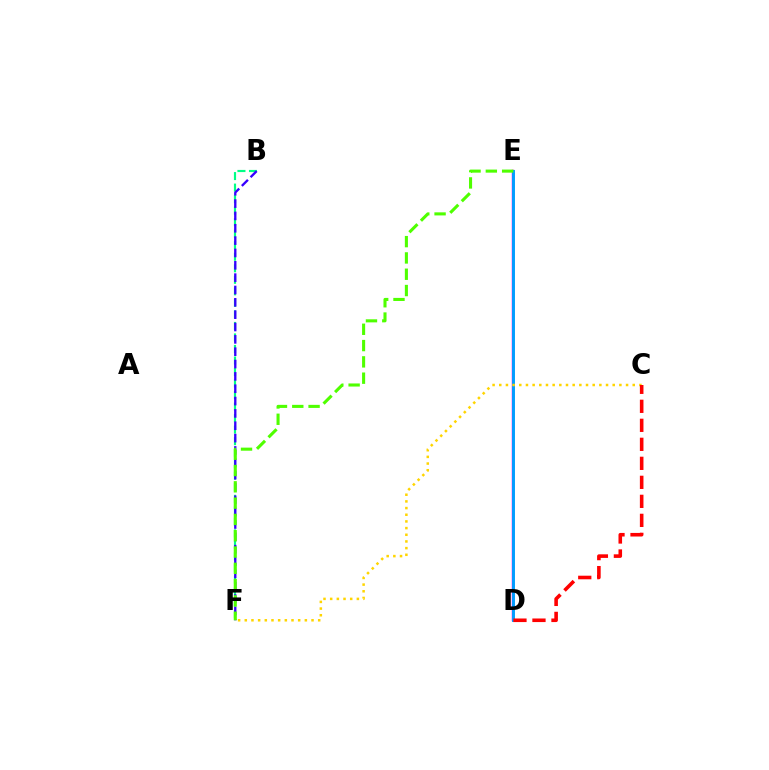{('B', 'F'): [{'color': '#00ff86', 'line_style': 'dashed', 'thickness': 1.57}, {'color': '#3700ff', 'line_style': 'dashed', 'thickness': 1.68}], ('D', 'E'): [{'color': '#ff00ed', 'line_style': 'solid', 'thickness': 1.79}, {'color': '#009eff', 'line_style': 'solid', 'thickness': 2.1}], ('C', 'F'): [{'color': '#ffd500', 'line_style': 'dotted', 'thickness': 1.81}], ('C', 'D'): [{'color': '#ff0000', 'line_style': 'dashed', 'thickness': 2.58}], ('E', 'F'): [{'color': '#4fff00', 'line_style': 'dashed', 'thickness': 2.21}]}